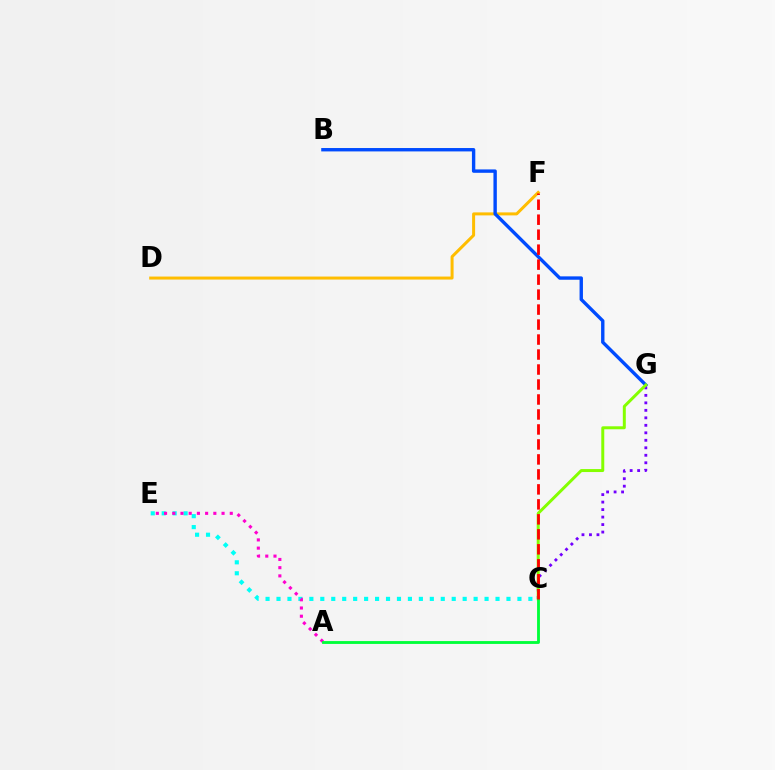{('C', 'E'): [{'color': '#00fff6', 'line_style': 'dotted', 'thickness': 2.98}], ('D', 'F'): [{'color': '#ffbd00', 'line_style': 'solid', 'thickness': 2.16}], ('B', 'G'): [{'color': '#004bff', 'line_style': 'solid', 'thickness': 2.44}], ('C', 'G'): [{'color': '#7200ff', 'line_style': 'dotted', 'thickness': 2.03}, {'color': '#84ff00', 'line_style': 'solid', 'thickness': 2.14}], ('A', 'E'): [{'color': '#ff00cf', 'line_style': 'dotted', 'thickness': 2.23}], ('A', 'C'): [{'color': '#00ff39', 'line_style': 'solid', 'thickness': 2.05}], ('C', 'F'): [{'color': '#ff0000', 'line_style': 'dashed', 'thickness': 2.04}]}